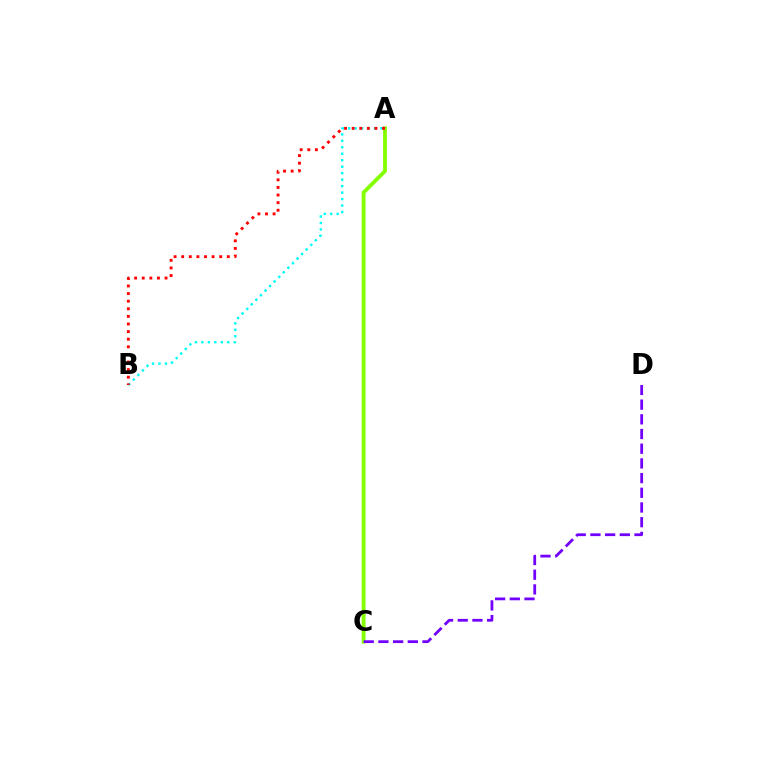{('A', 'B'): [{'color': '#00fff6', 'line_style': 'dotted', 'thickness': 1.76}, {'color': '#ff0000', 'line_style': 'dotted', 'thickness': 2.07}], ('A', 'C'): [{'color': '#84ff00', 'line_style': 'solid', 'thickness': 2.76}], ('C', 'D'): [{'color': '#7200ff', 'line_style': 'dashed', 'thickness': 2.0}]}